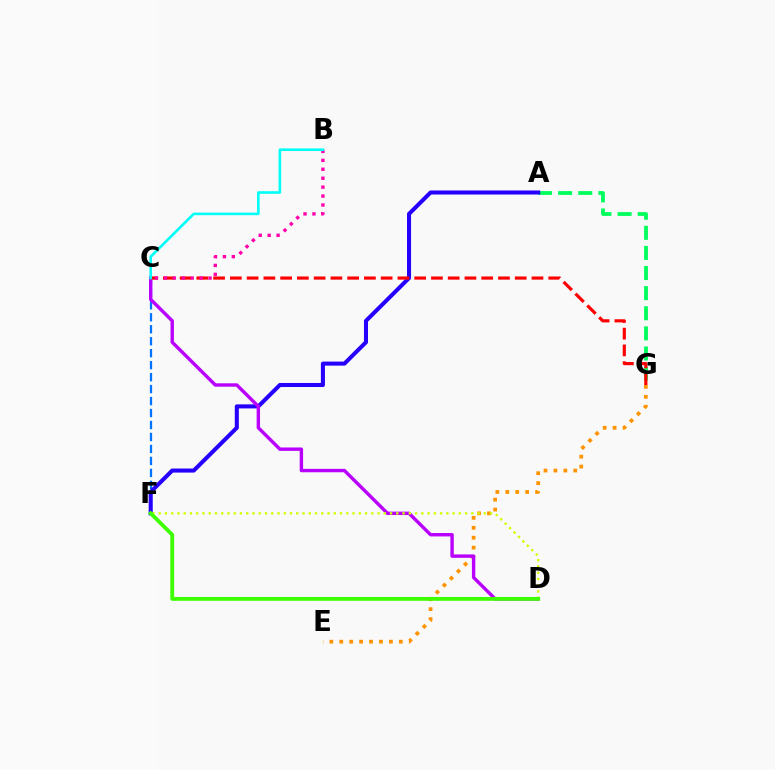{('A', 'G'): [{'color': '#00ff5c', 'line_style': 'dashed', 'thickness': 2.73}], ('C', 'F'): [{'color': '#0074ff', 'line_style': 'dashed', 'thickness': 1.63}], ('A', 'F'): [{'color': '#2500ff', 'line_style': 'solid', 'thickness': 2.92}], ('E', 'G'): [{'color': '#ff9400', 'line_style': 'dotted', 'thickness': 2.7}], ('C', 'D'): [{'color': '#b900ff', 'line_style': 'solid', 'thickness': 2.45}], ('D', 'F'): [{'color': '#d1ff00', 'line_style': 'dotted', 'thickness': 1.7}, {'color': '#3dff00', 'line_style': 'solid', 'thickness': 2.75}], ('C', 'G'): [{'color': '#ff0000', 'line_style': 'dashed', 'thickness': 2.28}], ('B', 'C'): [{'color': '#ff00ac', 'line_style': 'dotted', 'thickness': 2.43}, {'color': '#00fff6', 'line_style': 'solid', 'thickness': 1.88}]}